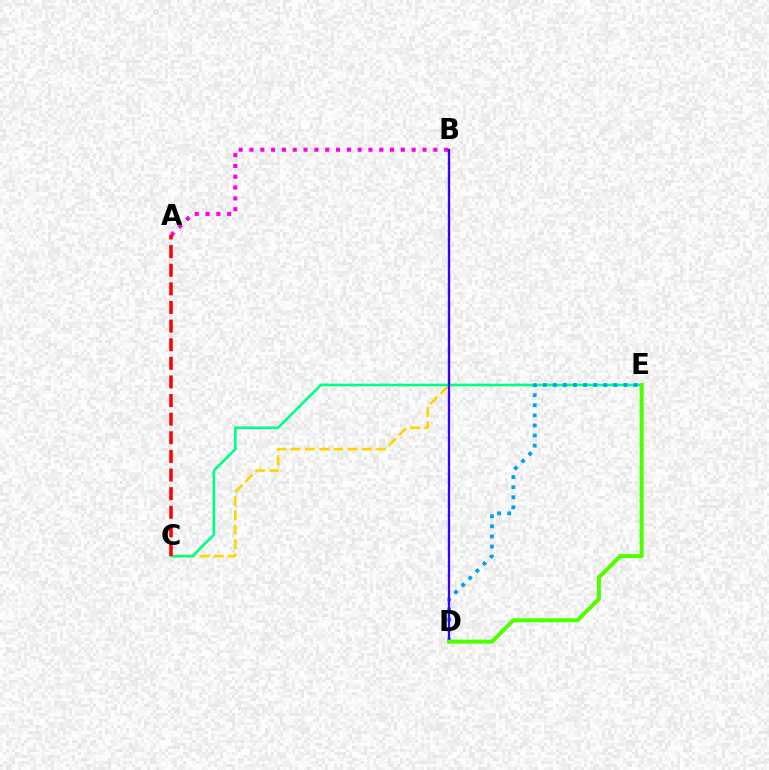{('B', 'C'): [{'color': '#ffd500', 'line_style': 'dashed', 'thickness': 1.94}], ('A', 'B'): [{'color': '#ff00ed', 'line_style': 'dotted', 'thickness': 2.94}], ('C', 'E'): [{'color': '#00ff86', 'line_style': 'solid', 'thickness': 1.91}], ('A', 'C'): [{'color': '#ff0000', 'line_style': 'dashed', 'thickness': 2.53}], ('D', 'E'): [{'color': '#009eff', 'line_style': 'dotted', 'thickness': 2.74}, {'color': '#4fff00', 'line_style': 'solid', 'thickness': 2.89}], ('B', 'D'): [{'color': '#3700ff', 'line_style': 'solid', 'thickness': 1.66}]}